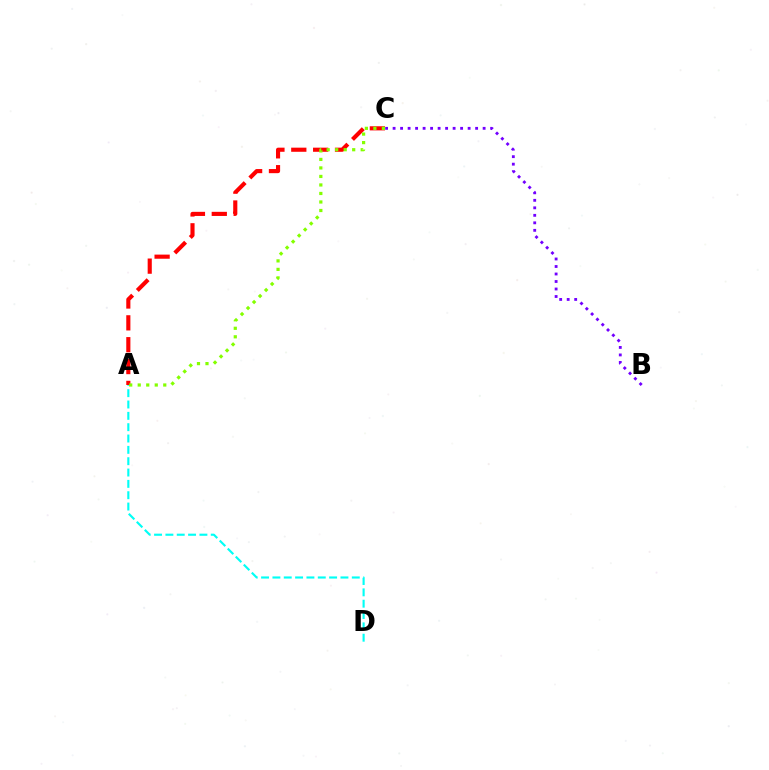{('B', 'C'): [{'color': '#7200ff', 'line_style': 'dotted', 'thickness': 2.04}], ('A', 'C'): [{'color': '#ff0000', 'line_style': 'dashed', 'thickness': 2.97}, {'color': '#84ff00', 'line_style': 'dotted', 'thickness': 2.31}], ('A', 'D'): [{'color': '#00fff6', 'line_style': 'dashed', 'thickness': 1.54}]}